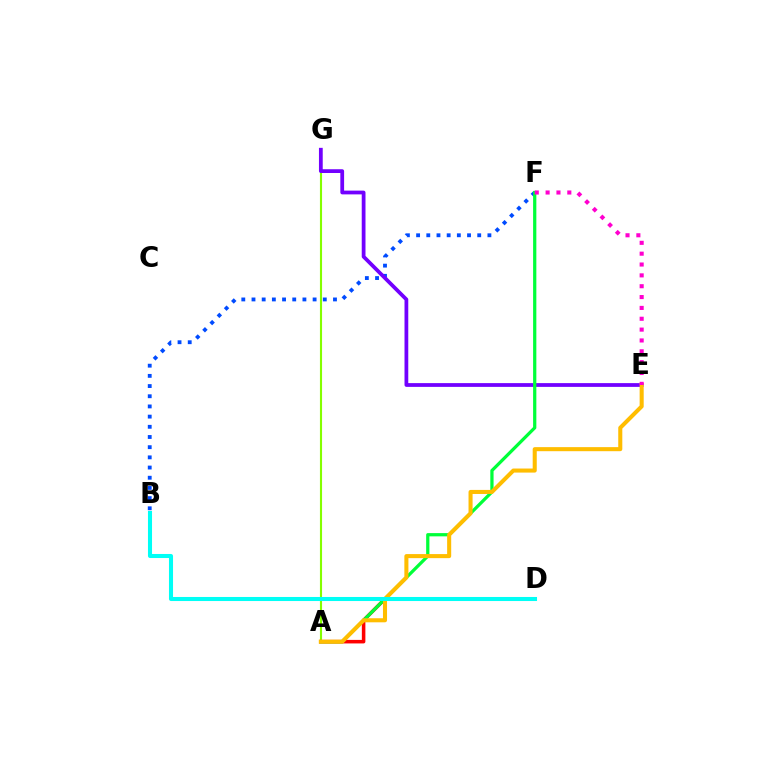{('A', 'G'): [{'color': '#84ff00', 'line_style': 'solid', 'thickness': 1.52}], ('B', 'F'): [{'color': '#004bff', 'line_style': 'dotted', 'thickness': 2.77}], ('E', 'G'): [{'color': '#7200ff', 'line_style': 'solid', 'thickness': 2.71}], ('A', 'D'): [{'color': '#ff0000', 'line_style': 'solid', 'thickness': 2.55}], ('A', 'F'): [{'color': '#00ff39', 'line_style': 'solid', 'thickness': 2.34}], ('A', 'E'): [{'color': '#ffbd00', 'line_style': 'solid', 'thickness': 2.92}], ('B', 'D'): [{'color': '#00fff6', 'line_style': 'solid', 'thickness': 2.92}], ('E', 'F'): [{'color': '#ff00cf', 'line_style': 'dotted', 'thickness': 2.95}]}